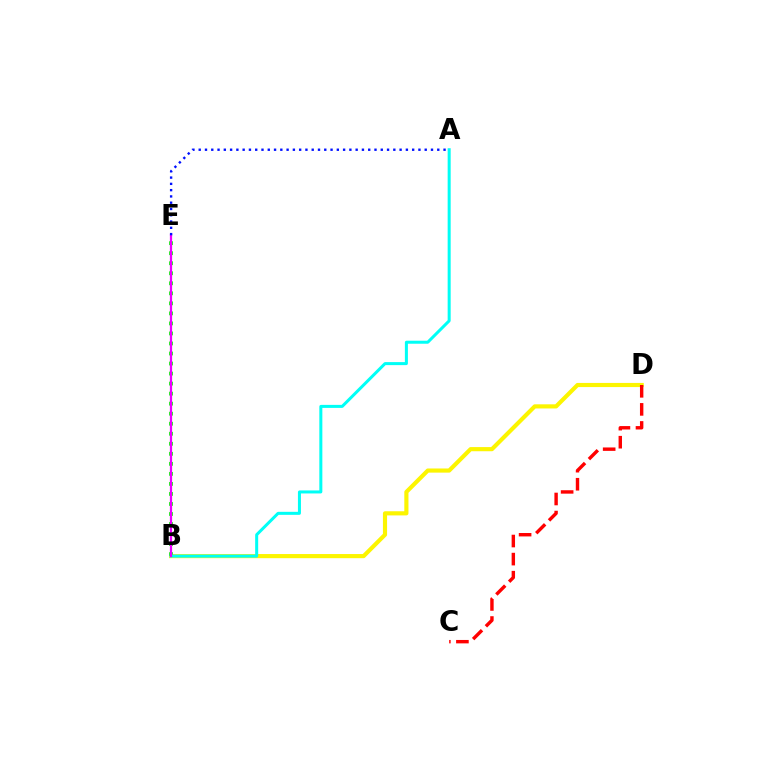{('B', 'D'): [{'color': '#fcf500', 'line_style': 'solid', 'thickness': 2.98}], ('B', 'E'): [{'color': '#08ff00', 'line_style': 'dotted', 'thickness': 2.73}, {'color': '#ee00ff', 'line_style': 'solid', 'thickness': 1.61}], ('C', 'D'): [{'color': '#ff0000', 'line_style': 'dashed', 'thickness': 2.45}], ('A', 'B'): [{'color': '#00fff6', 'line_style': 'solid', 'thickness': 2.17}], ('A', 'E'): [{'color': '#0010ff', 'line_style': 'dotted', 'thickness': 1.71}]}